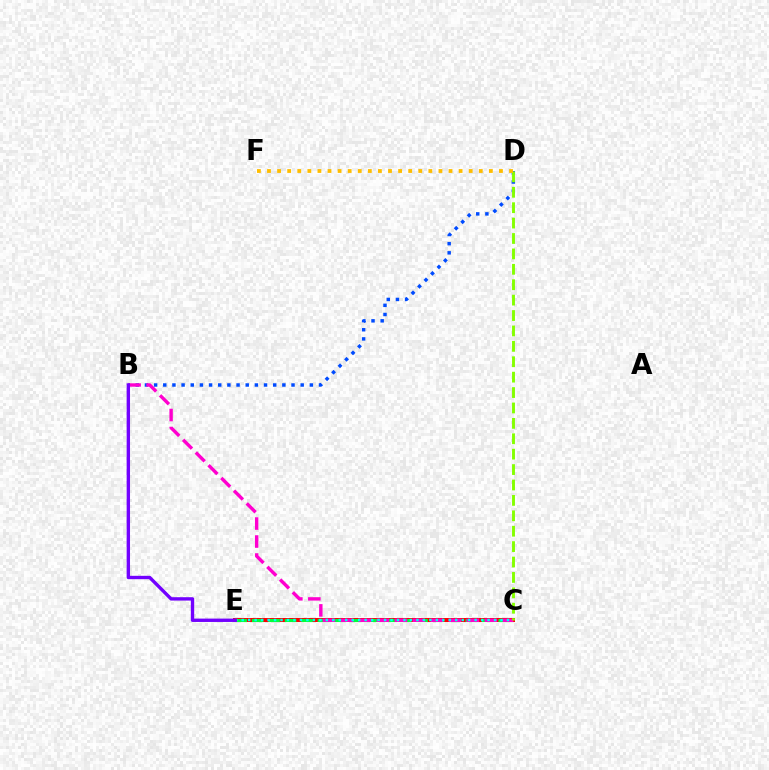{('C', 'E'): [{'color': '#ff0000', 'line_style': 'solid', 'thickness': 2.88}, {'color': '#00ff39', 'line_style': 'dashed', 'thickness': 2.23}, {'color': '#00fff6', 'line_style': 'dotted', 'thickness': 1.76}], ('B', 'D'): [{'color': '#004bff', 'line_style': 'dotted', 'thickness': 2.49}], ('B', 'C'): [{'color': '#ff00cf', 'line_style': 'dashed', 'thickness': 2.44}], ('C', 'D'): [{'color': '#84ff00', 'line_style': 'dashed', 'thickness': 2.09}], ('D', 'F'): [{'color': '#ffbd00', 'line_style': 'dotted', 'thickness': 2.74}], ('B', 'E'): [{'color': '#7200ff', 'line_style': 'solid', 'thickness': 2.43}]}